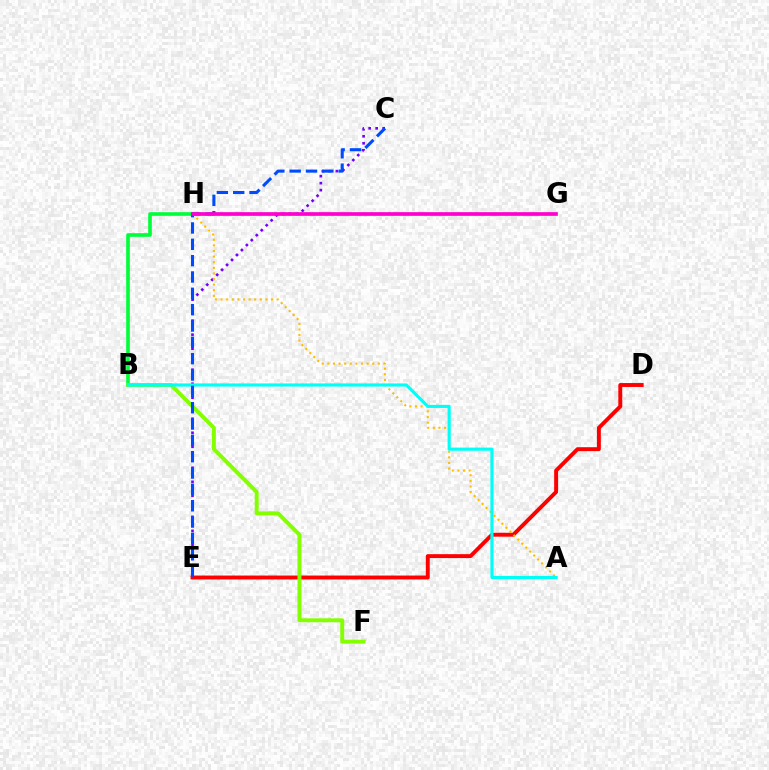{('C', 'E'): [{'color': '#7200ff', 'line_style': 'dotted', 'thickness': 1.9}, {'color': '#004bff', 'line_style': 'dashed', 'thickness': 2.22}], ('D', 'E'): [{'color': '#ff0000', 'line_style': 'solid', 'thickness': 2.82}], ('A', 'H'): [{'color': '#ffbd00', 'line_style': 'dotted', 'thickness': 1.52}], ('B', 'H'): [{'color': '#00ff39', 'line_style': 'solid', 'thickness': 2.63}], ('B', 'F'): [{'color': '#84ff00', 'line_style': 'solid', 'thickness': 2.83}], ('A', 'B'): [{'color': '#00fff6', 'line_style': 'solid', 'thickness': 2.25}], ('G', 'H'): [{'color': '#ff00cf', 'line_style': 'solid', 'thickness': 2.66}]}